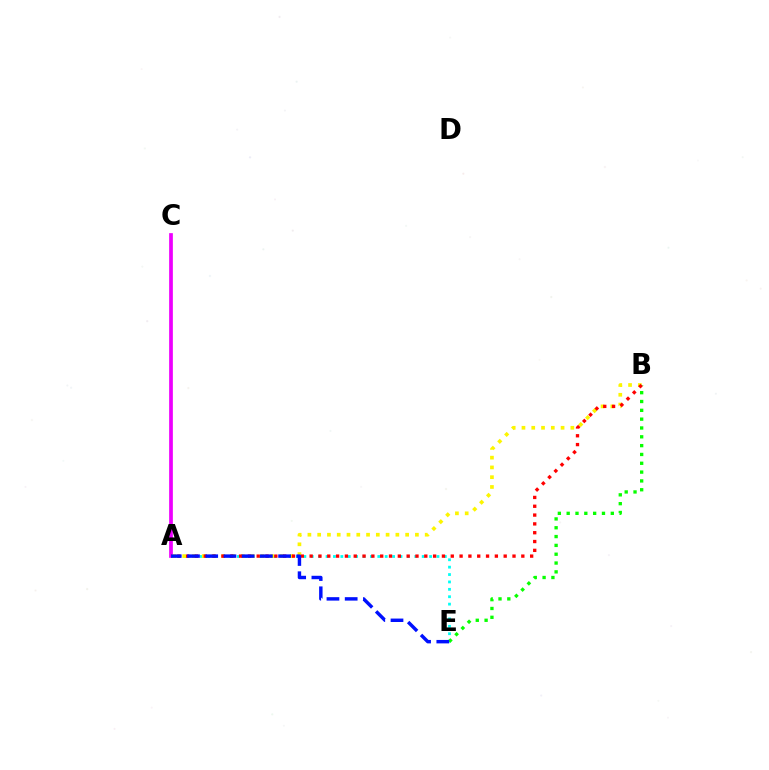{('A', 'C'): [{'color': '#ee00ff', 'line_style': 'solid', 'thickness': 2.68}], ('A', 'E'): [{'color': '#00fff6', 'line_style': 'dotted', 'thickness': 2.01}, {'color': '#0010ff', 'line_style': 'dashed', 'thickness': 2.48}], ('A', 'B'): [{'color': '#fcf500', 'line_style': 'dotted', 'thickness': 2.66}, {'color': '#ff0000', 'line_style': 'dotted', 'thickness': 2.4}], ('B', 'E'): [{'color': '#08ff00', 'line_style': 'dotted', 'thickness': 2.4}]}